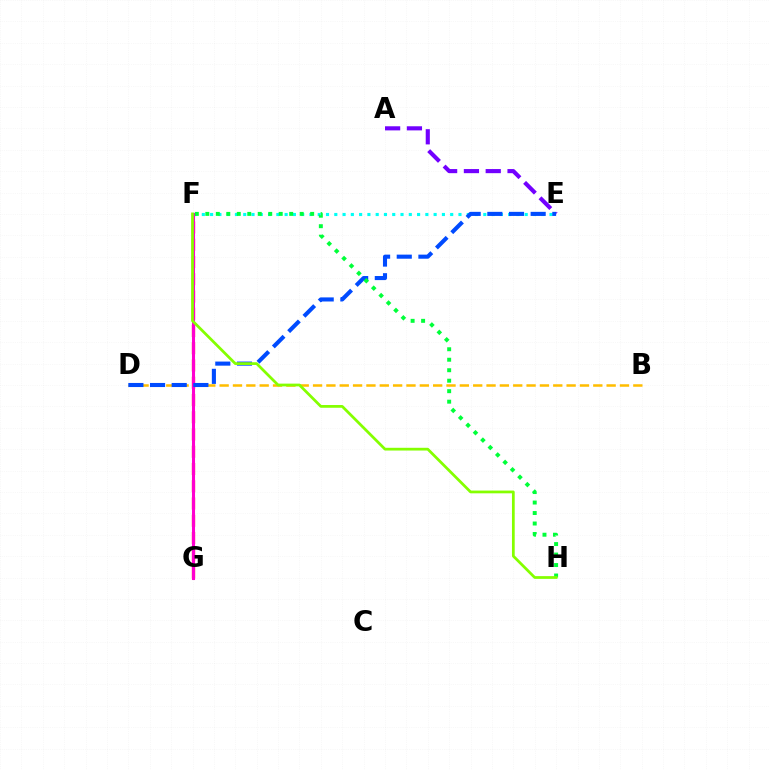{('F', 'G'): [{'color': '#ff0000', 'line_style': 'dashed', 'thickness': 2.34}, {'color': '#ff00cf', 'line_style': 'solid', 'thickness': 2.21}], ('A', 'E'): [{'color': '#7200ff', 'line_style': 'dashed', 'thickness': 2.96}], ('E', 'F'): [{'color': '#00fff6', 'line_style': 'dotted', 'thickness': 2.25}], ('B', 'D'): [{'color': '#ffbd00', 'line_style': 'dashed', 'thickness': 1.81}], ('D', 'E'): [{'color': '#004bff', 'line_style': 'dashed', 'thickness': 2.94}], ('F', 'H'): [{'color': '#00ff39', 'line_style': 'dotted', 'thickness': 2.85}, {'color': '#84ff00', 'line_style': 'solid', 'thickness': 1.98}]}